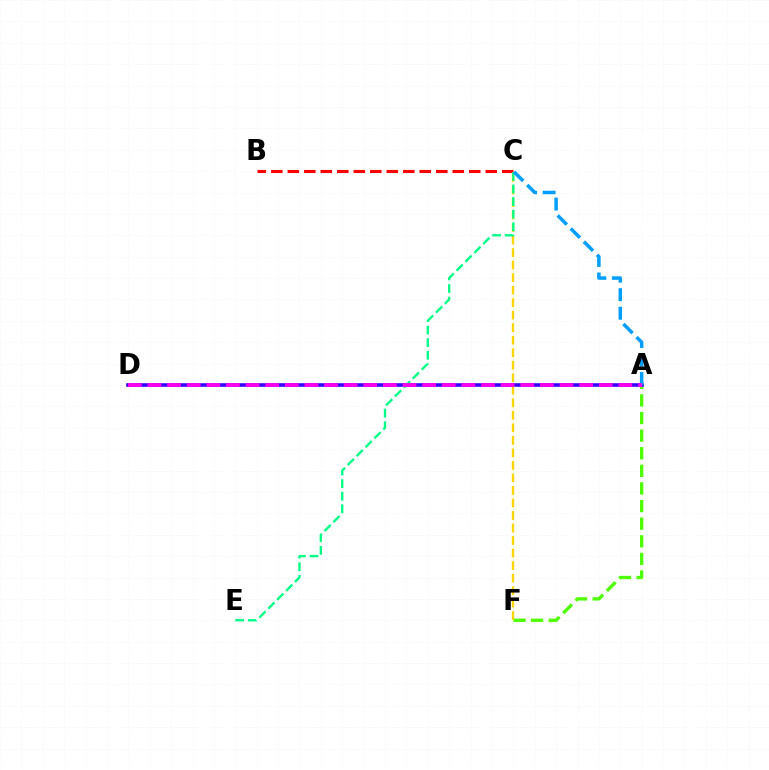{('A', 'F'): [{'color': '#4fff00', 'line_style': 'dashed', 'thickness': 2.39}], ('A', 'D'): [{'color': '#3700ff', 'line_style': 'solid', 'thickness': 2.58}, {'color': '#ff00ed', 'line_style': 'dashed', 'thickness': 2.67}], ('C', 'F'): [{'color': '#ffd500', 'line_style': 'dashed', 'thickness': 1.7}], ('B', 'C'): [{'color': '#ff0000', 'line_style': 'dashed', 'thickness': 2.24}], ('C', 'E'): [{'color': '#00ff86', 'line_style': 'dashed', 'thickness': 1.71}], ('A', 'C'): [{'color': '#009eff', 'line_style': 'dashed', 'thickness': 2.52}]}